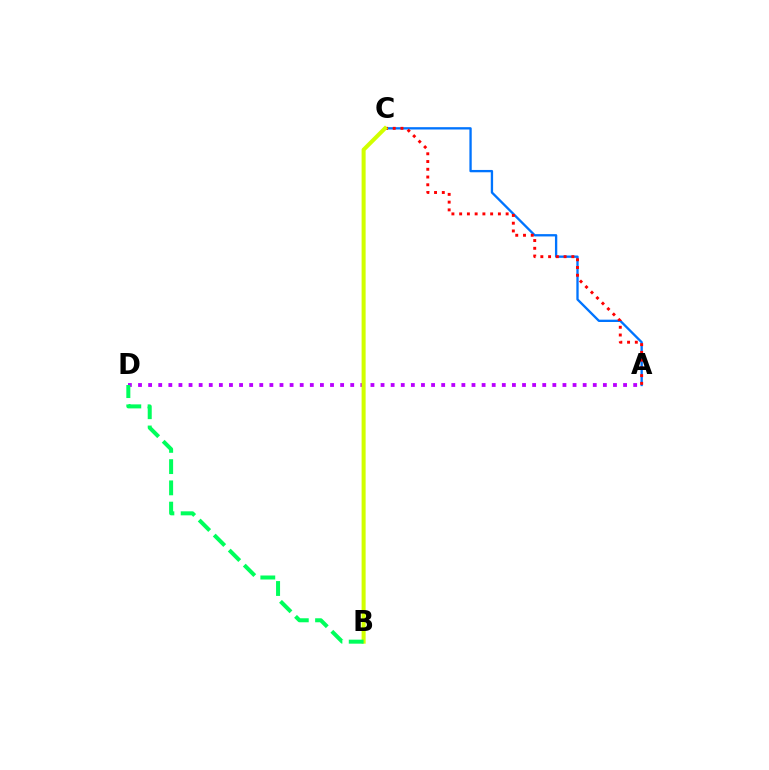{('A', 'C'): [{'color': '#0074ff', 'line_style': 'solid', 'thickness': 1.67}, {'color': '#ff0000', 'line_style': 'dotted', 'thickness': 2.11}], ('A', 'D'): [{'color': '#b900ff', 'line_style': 'dotted', 'thickness': 2.75}], ('B', 'C'): [{'color': '#d1ff00', 'line_style': 'solid', 'thickness': 2.91}], ('B', 'D'): [{'color': '#00ff5c', 'line_style': 'dashed', 'thickness': 2.89}]}